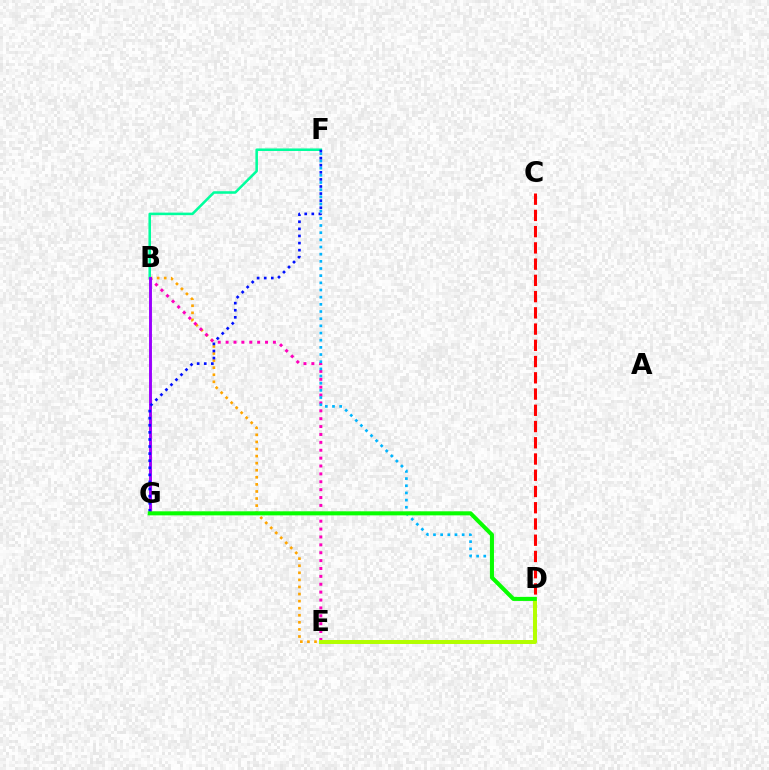{('B', 'E'): [{'color': '#ffa500', 'line_style': 'dotted', 'thickness': 1.92}, {'color': '#ff00bd', 'line_style': 'dotted', 'thickness': 2.14}], ('D', 'F'): [{'color': '#00b5ff', 'line_style': 'dotted', 'thickness': 1.95}], ('D', 'E'): [{'color': '#b3ff00', 'line_style': 'solid', 'thickness': 2.86}], ('B', 'F'): [{'color': '#00ff9d', 'line_style': 'solid', 'thickness': 1.84}], ('B', 'G'): [{'color': '#9b00ff', 'line_style': 'solid', 'thickness': 2.11}], ('F', 'G'): [{'color': '#0010ff', 'line_style': 'dotted', 'thickness': 1.93}], ('D', 'G'): [{'color': '#08ff00', 'line_style': 'solid', 'thickness': 2.92}], ('C', 'D'): [{'color': '#ff0000', 'line_style': 'dashed', 'thickness': 2.21}]}